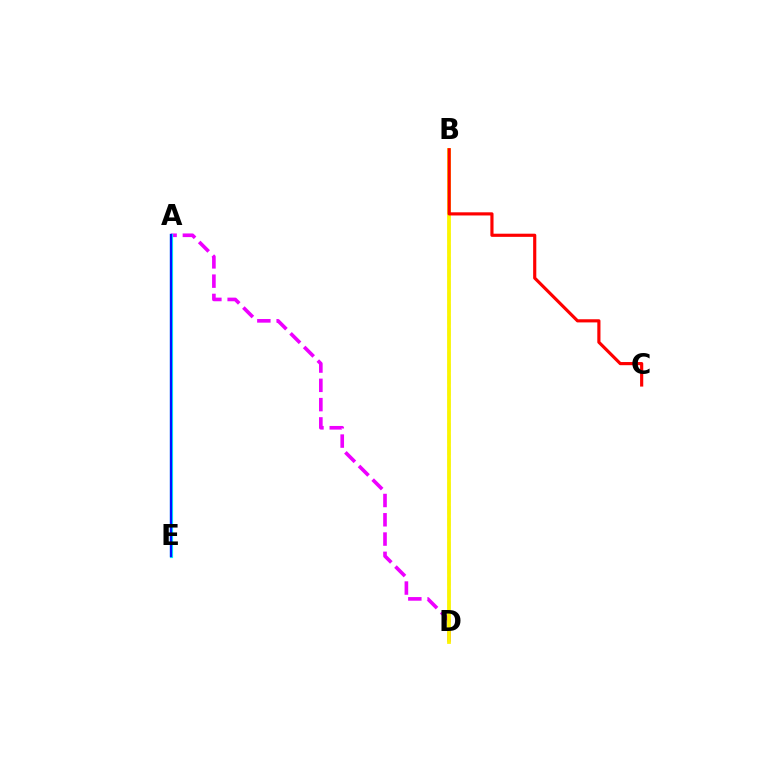{('A', 'D'): [{'color': '#ee00ff', 'line_style': 'dashed', 'thickness': 2.62}], ('B', 'D'): [{'color': '#08ff00', 'line_style': 'dashed', 'thickness': 1.61}, {'color': '#fcf500', 'line_style': 'solid', 'thickness': 2.71}], ('A', 'E'): [{'color': '#00fff6', 'line_style': 'solid', 'thickness': 2.29}, {'color': '#0010ff', 'line_style': 'solid', 'thickness': 1.67}], ('B', 'C'): [{'color': '#ff0000', 'line_style': 'solid', 'thickness': 2.27}]}